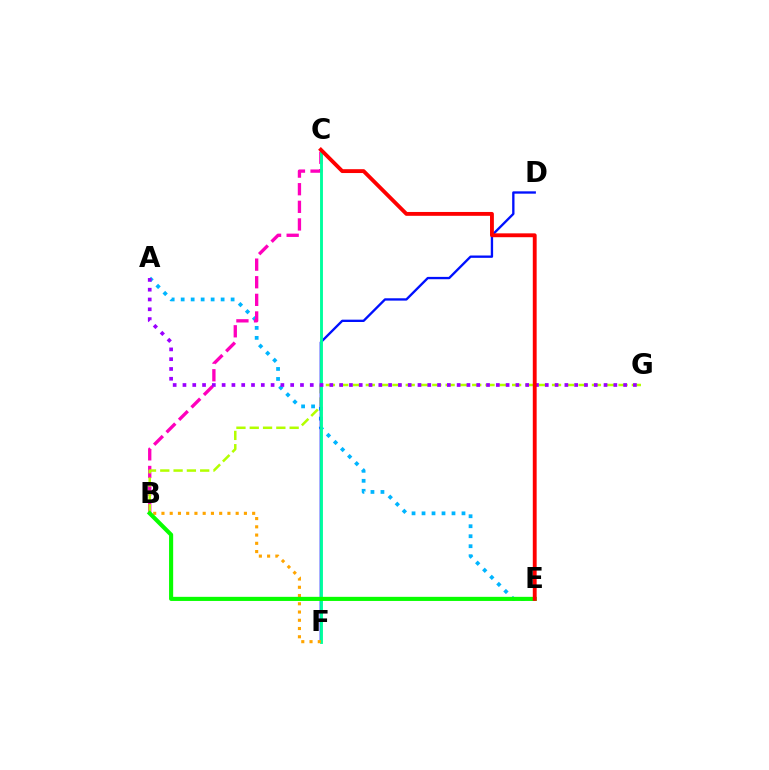{('A', 'E'): [{'color': '#00b5ff', 'line_style': 'dotted', 'thickness': 2.71}], ('B', 'C'): [{'color': '#ff00bd', 'line_style': 'dashed', 'thickness': 2.39}], ('B', 'G'): [{'color': '#b3ff00', 'line_style': 'dashed', 'thickness': 1.81}], ('D', 'F'): [{'color': '#0010ff', 'line_style': 'solid', 'thickness': 1.68}], ('C', 'F'): [{'color': '#00ff9d', 'line_style': 'solid', 'thickness': 2.07}], ('A', 'G'): [{'color': '#9b00ff', 'line_style': 'dotted', 'thickness': 2.66}], ('B', 'F'): [{'color': '#ffa500', 'line_style': 'dotted', 'thickness': 2.24}], ('B', 'E'): [{'color': '#08ff00', 'line_style': 'solid', 'thickness': 2.96}], ('C', 'E'): [{'color': '#ff0000', 'line_style': 'solid', 'thickness': 2.78}]}